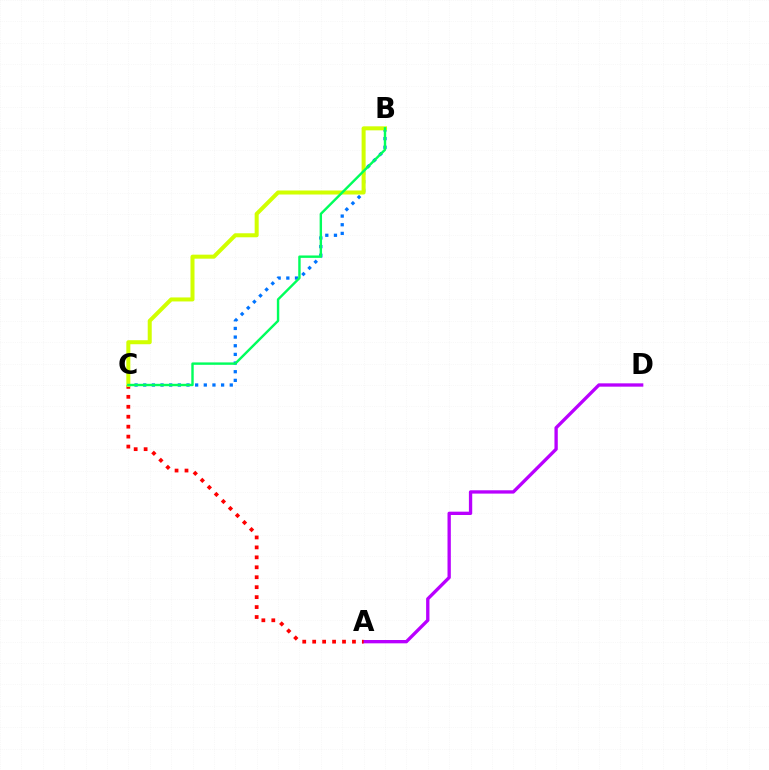{('A', 'D'): [{'color': '#b900ff', 'line_style': 'solid', 'thickness': 2.39}], ('A', 'C'): [{'color': '#ff0000', 'line_style': 'dotted', 'thickness': 2.7}], ('B', 'C'): [{'color': '#0074ff', 'line_style': 'dotted', 'thickness': 2.35}, {'color': '#d1ff00', 'line_style': 'solid', 'thickness': 2.89}, {'color': '#00ff5c', 'line_style': 'solid', 'thickness': 1.74}]}